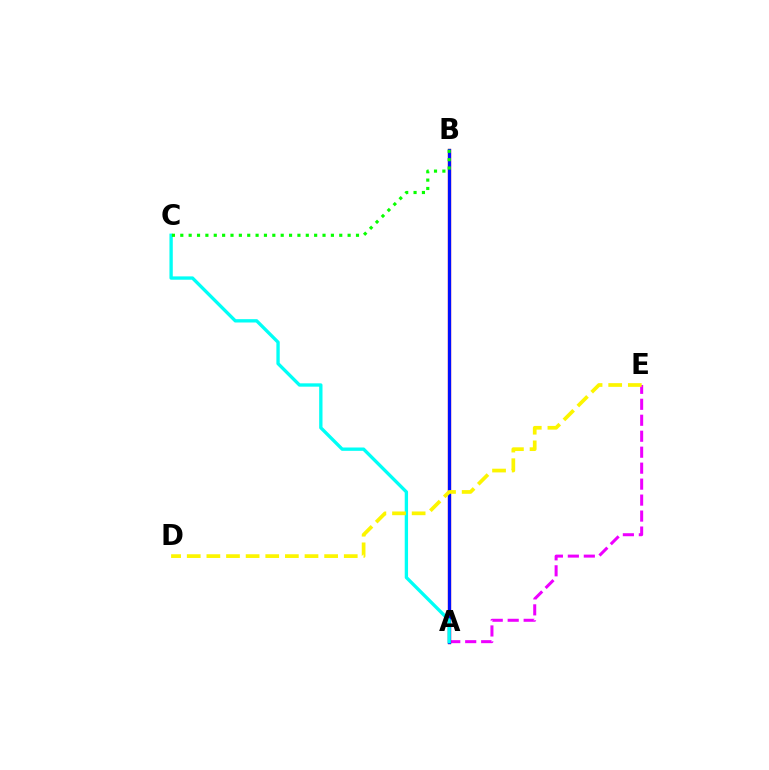{('A', 'E'): [{'color': '#ee00ff', 'line_style': 'dashed', 'thickness': 2.17}], ('A', 'B'): [{'color': '#ff0000', 'line_style': 'solid', 'thickness': 2.38}, {'color': '#0010ff', 'line_style': 'solid', 'thickness': 2.29}], ('A', 'C'): [{'color': '#00fff6', 'line_style': 'solid', 'thickness': 2.4}], ('B', 'C'): [{'color': '#08ff00', 'line_style': 'dotted', 'thickness': 2.27}], ('D', 'E'): [{'color': '#fcf500', 'line_style': 'dashed', 'thickness': 2.67}]}